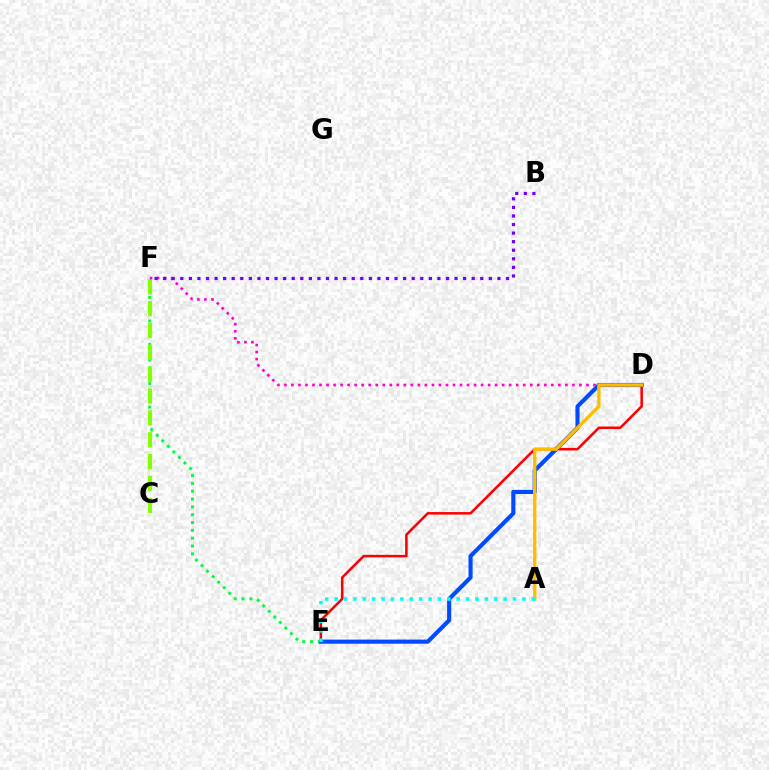{('D', 'E'): [{'color': '#ff0000', 'line_style': 'solid', 'thickness': 1.83}, {'color': '#004bff', 'line_style': 'solid', 'thickness': 2.97}], ('E', 'F'): [{'color': '#00ff39', 'line_style': 'dotted', 'thickness': 2.13}], ('C', 'F'): [{'color': '#84ff00', 'line_style': 'dashed', 'thickness': 2.97}], ('D', 'F'): [{'color': '#ff00cf', 'line_style': 'dotted', 'thickness': 1.91}], ('A', 'D'): [{'color': '#ffbd00', 'line_style': 'solid', 'thickness': 2.41}], ('B', 'F'): [{'color': '#7200ff', 'line_style': 'dotted', 'thickness': 2.33}], ('A', 'E'): [{'color': '#00fff6', 'line_style': 'dotted', 'thickness': 2.55}]}